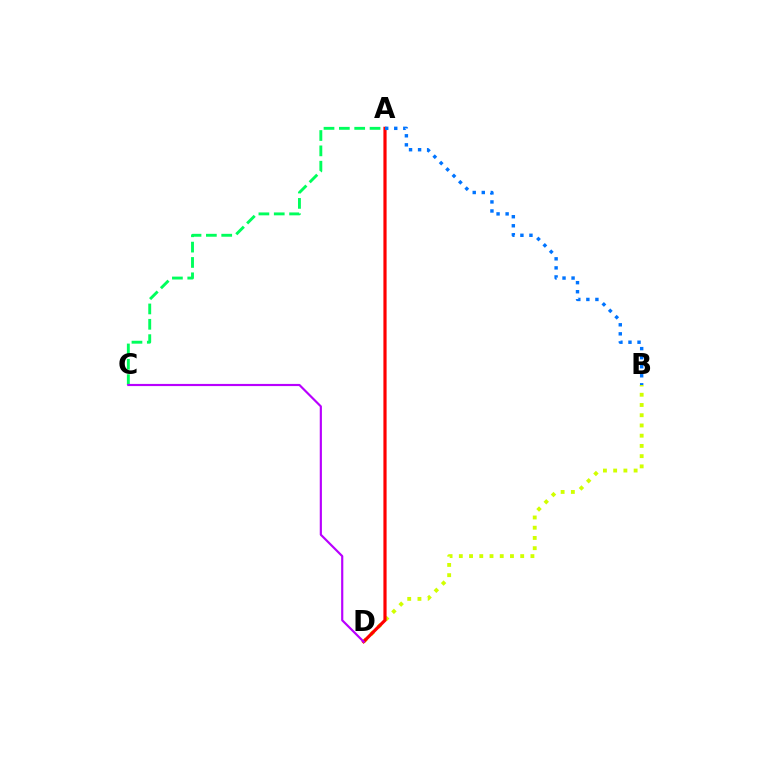{('B', 'D'): [{'color': '#d1ff00', 'line_style': 'dotted', 'thickness': 2.78}], ('A', 'D'): [{'color': '#ff0000', 'line_style': 'solid', 'thickness': 2.3}], ('A', 'B'): [{'color': '#0074ff', 'line_style': 'dotted', 'thickness': 2.46}], ('A', 'C'): [{'color': '#00ff5c', 'line_style': 'dashed', 'thickness': 2.08}], ('C', 'D'): [{'color': '#b900ff', 'line_style': 'solid', 'thickness': 1.56}]}